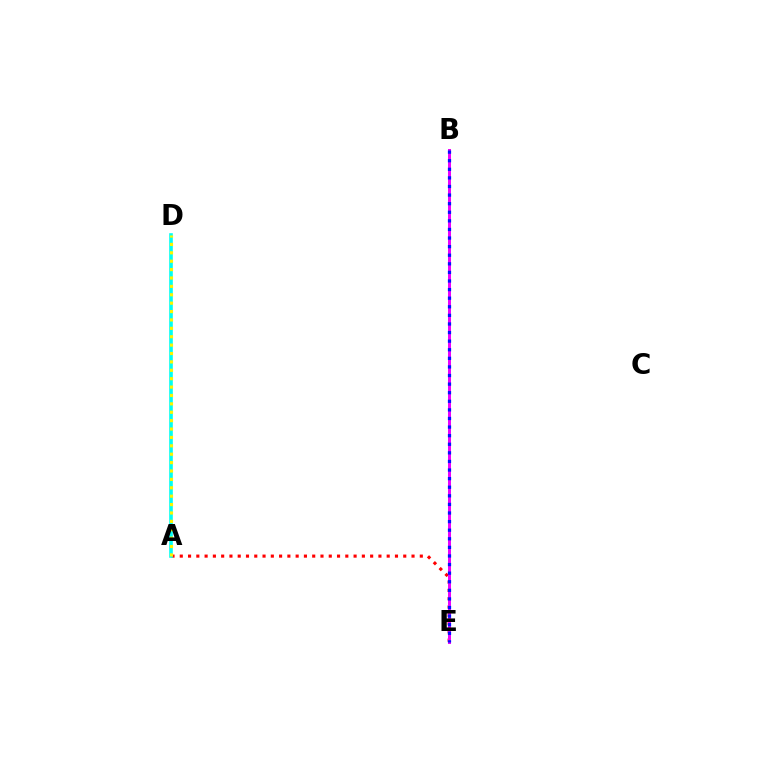{('B', 'E'): [{'color': '#08ff00', 'line_style': 'solid', 'thickness': 2.16}, {'color': '#ee00ff', 'line_style': 'solid', 'thickness': 2.14}, {'color': '#0010ff', 'line_style': 'dotted', 'thickness': 2.33}], ('A', 'E'): [{'color': '#ff0000', 'line_style': 'dotted', 'thickness': 2.25}], ('A', 'D'): [{'color': '#00fff6', 'line_style': 'solid', 'thickness': 2.61}, {'color': '#fcf500', 'line_style': 'dotted', 'thickness': 2.28}]}